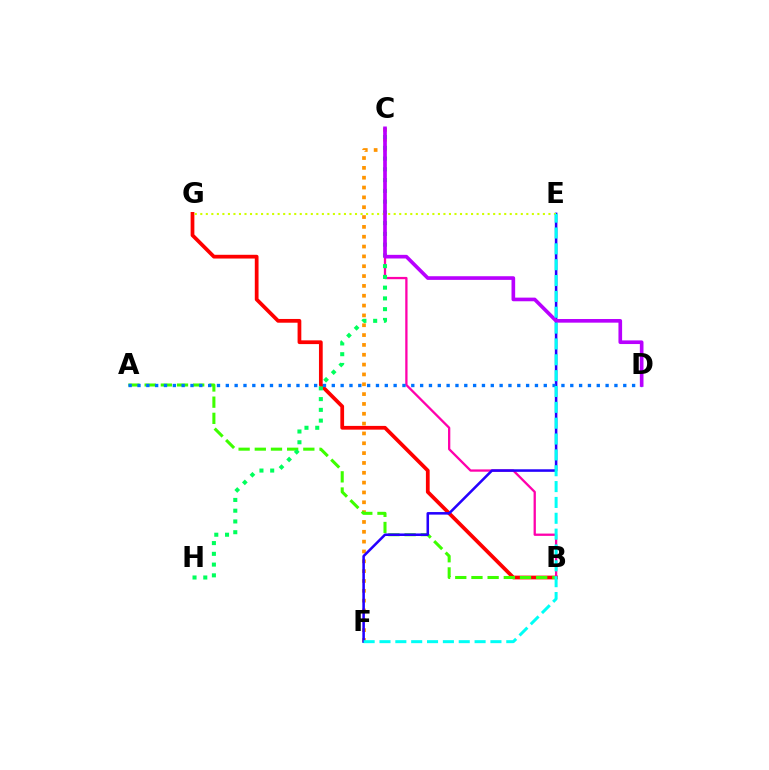{('B', 'G'): [{'color': '#ff0000', 'line_style': 'solid', 'thickness': 2.7}], ('C', 'F'): [{'color': '#ff9400', 'line_style': 'dotted', 'thickness': 2.67}], ('A', 'B'): [{'color': '#3dff00', 'line_style': 'dashed', 'thickness': 2.2}], ('B', 'C'): [{'color': '#ff00ac', 'line_style': 'solid', 'thickness': 1.65}], ('E', 'F'): [{'color': '#2500ff', 'line_style': 'solid', 'thickness': 1.84}, {'color': '#00fff6', 'line_style': 'dashed', 'thickness': 2.15}], ('A', 'D'): [{'color': '#0074ff', 'line_style': 'dotted', 'thickness': 2.4}], ('C', 'H'): [{'color': '#00ff5c', 'line_style': 'dotted', 'thickness': 2.92}], ('E', 'G'): [{'color': '#d1ff00', 'line_style': 'dotted', 'thickness': 1.5}], ('C', 'D'): [{'color': '#b900ff', 'line_style': 'solid', 'thickness': 2.63}]}